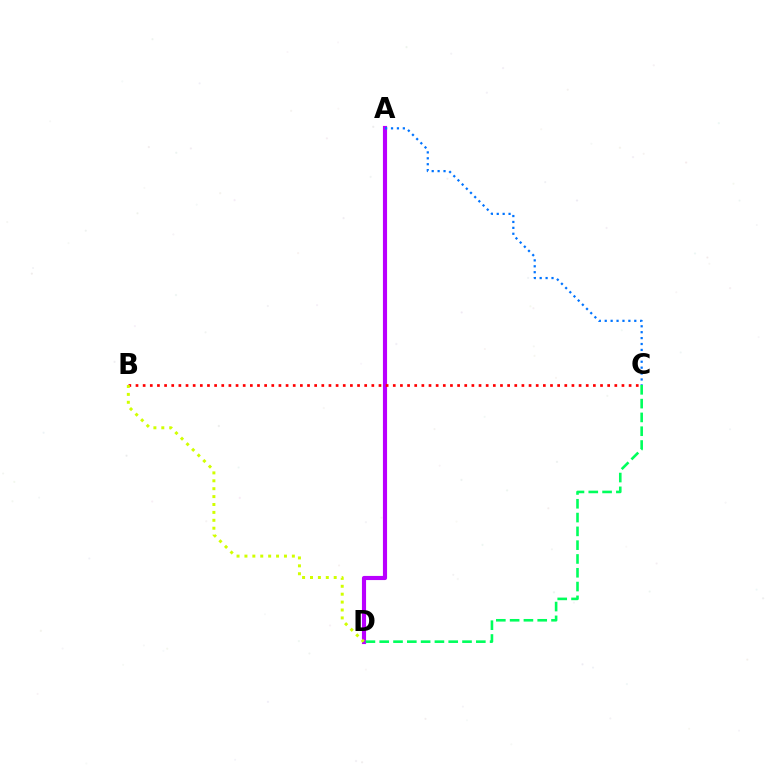{('A', 'D'): [{'color': '#b900ff', 'line_style': 'solid', 'thickness': 2.98}], ('B', 'C'): [{'color': '#ff0000', 'line_style': 'dotted', 'thickness': 1.94}], ('B', 'D'): [{'color': '#d1ff00', 'line_style': 'dotted', 'thickness': 2.15}], ('A', 'C'): [{'color': '#0074ff', 'line_style': 'dotted', 'thickness': 1.61}], ('C', 'D'): [{'color': '#00ff5c', 'line_style': 'dashed', 'thickness': 1.87}]}